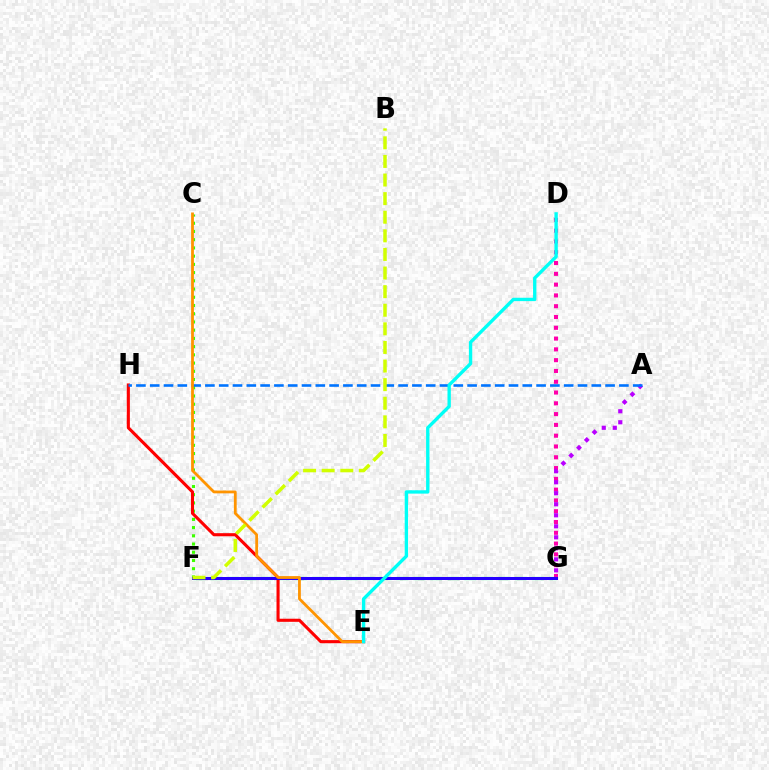{('D', 'G'): [{'color': '#ff00ac', 'line_style': 'dotted', 'thickness': 2.93}], ('C', 'F'): [{'color': '#3dff00', 'line_style': 'dotted', 'thickness': 2.23}], ('F', 'G'): [{'color': '#00ff5c', 'line_style': 'dashed', 'thickness': 2.3}, {'color': '#2500ff', 'line_style': 'solid', 'thickness': 2.16}], ('A', 'G'): [{'color': '#b900ff', 'line_style': 'dotted', 'thickness': 2.99}], ('E', 'H'): [{'color': '#ff0000', 'line_style': 'solid', 'thickness': 2.22}], ('A', 'H'): [{'color': '#0074ff', 'line_style': 'dashed', 'thickness': 1.87}], ('C', 'E'): [{'color': '#ff9400', 'line_style': 'solid', 'thickness': 2.01}], ('B', 'F'): [{'color': '#d1ff00', 'line_style': 'dashed', 'thickness': 2.53}], ('D', 'E'): [{'color': '#00fff6', 'line_style': 'solid', 'thickness': 2.42}]}